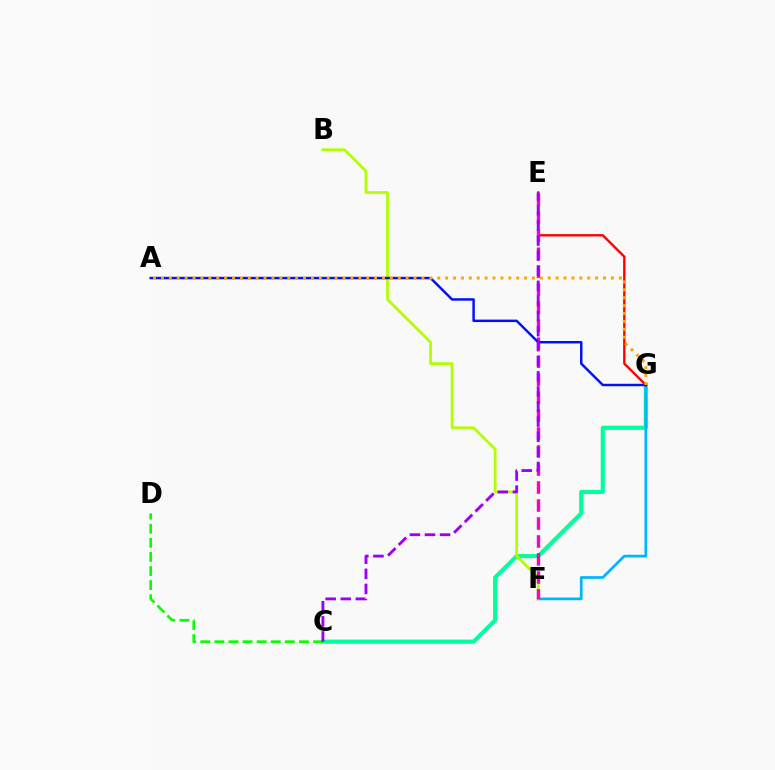{('C', 'G'): [{'color': '#00ff9d', 'line_style': 'solid', 'thickness': 2.97}], ('F', 'G'): [{'color': '#00b5ff', 'line_style': 'solid', 'thickness': 1.95}], ('B', 'F'): [{'color': '#b3ff00', 'line_style': 'solid', 'thickness': 2.0}], ('E', 'G'): [{'color': '#ff0000', 'line_style': 'solid', 'thickness': 1.71}], ('C', 'D'): [{'color': '#08ff00', 'line_style': 'dashed', 'thickness': 1.91}], ('E', 'F'): [{'color': '#ff00bd', 'line_style': 'dashed', 'thickness': 2.44}], ('A', 'G'): [{'color': '#0010ff', 'line_style': 'solid', 'thickness': 1.77}, {'color': '#ffa500', 'line_style': 'dotted', 'thickness': 2.14}], ('C', 'E'): [{'color': '#9b00ff', 'line_style': 'dashed', 'thickness': 2.05}]}